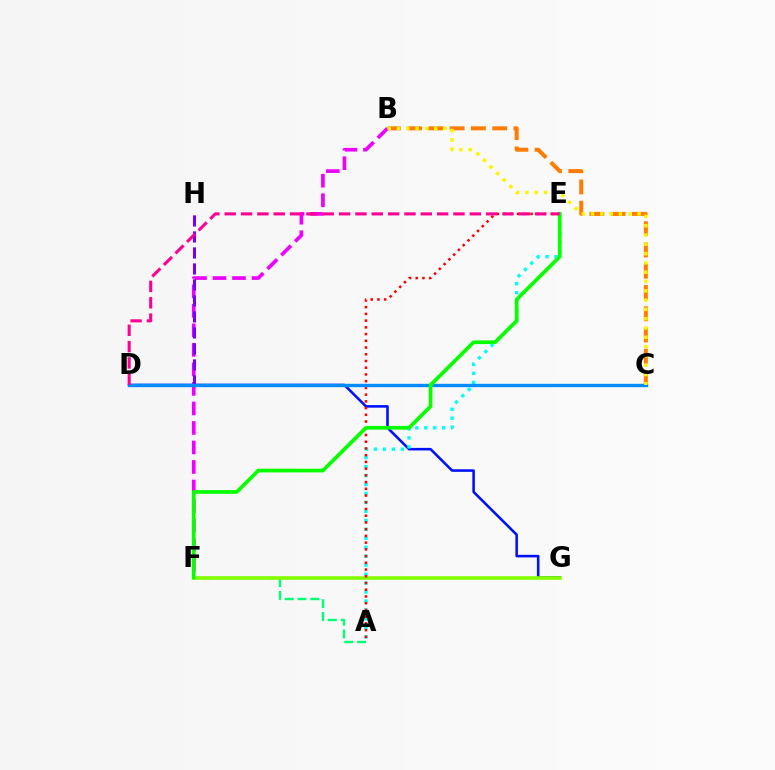{('D', 'G'): [{'color': '#0010ff', 'line_style': 'solid', 'thickness': 1.85}], ('A', 'F'): [{'color': '#00ff74', 'line_style': 'dashed', 'thickness': 1.74}], ('B', 'C'): [{'color': '#ff7c00', 'line_style': 'dashed', 'thickness': 2.89}, {'color': '#fcf500', 'line_style': 'dotted', 'thickness': 2.53}], ('B', 'F'): [{'color': '#ee00ff', 'line_style': 'dashed', 'thickness': 2.65}], ('D', 'H'): [{'color': '#7200ff', 'line_style': 'dashed', 'thickness': 2.17}], ('A', 'E'): [{'color': '#00fff6', 'line_style': 'dotted', 'thickness': 2.44}, {'color': '#ff0000', 'line_style': 'dotted', 'thickness': 1.83}], ('F', 'G'): [{'color': '#84ff00', 'line_style': 'solid', 'thickness': 2.63}], ('C', 'D'): [{'color': '#008cff', 'line_style': 'solid', 'thickness': 2.44}], ('E', 'F'): [{'color': '#08ff00', 'line_style': 'solid', 'thickness': 2.67}], ('D', 'E'): [{'color': '#ff0094', 'line_style': 'dashed', 'thickness': 2.22}]}